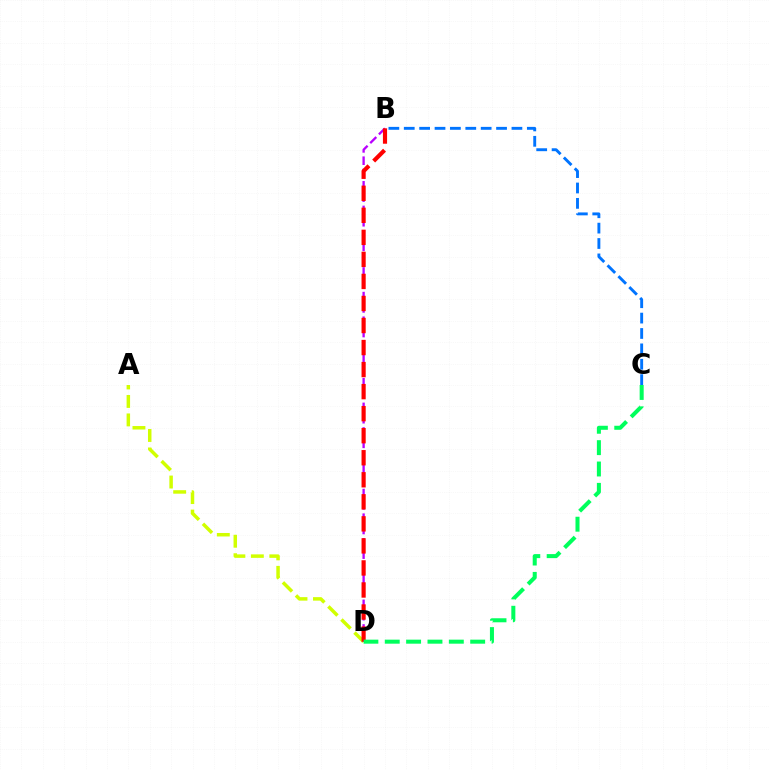{('A', 'D'): [{'color': '#d1ff00', 'line_style': 'dashed', 'thickness': 2.51}], ('B', 'C'): [{'color': '#0074ff', 'line_style': 'dashed', 'thickness': 2.09}], ('B', 'D'): [{'color': '#b900ff', 'line_style': 'dashed', 'thickness': 1.67}, {'color': '#ff0000', 'line_style': 'dashed', 'thickness': 2.99}], ('C', 'D'): [{'color': '#00ff5c', 'line_style': 'dashed', 'thickness': 2.9}]}